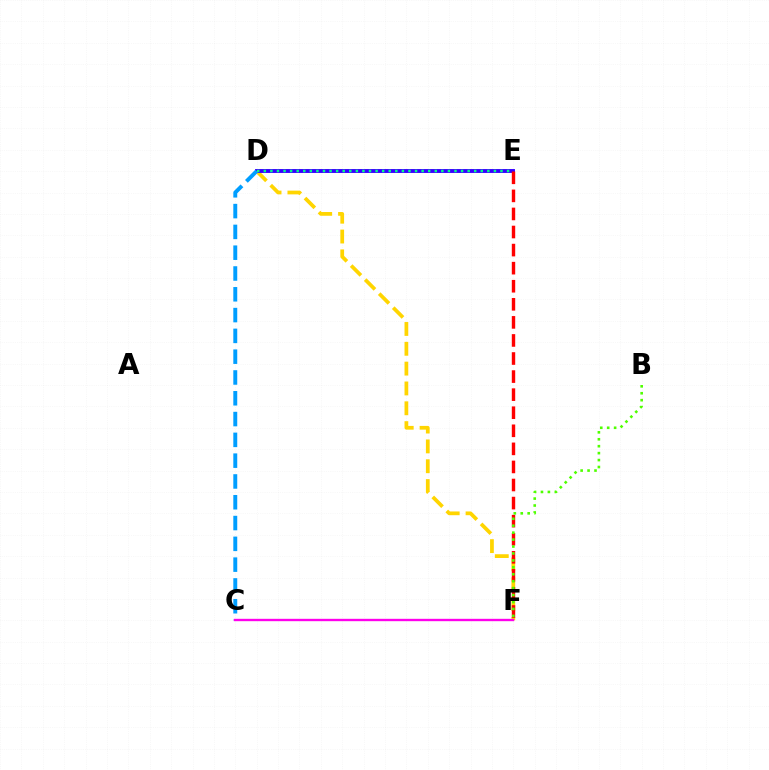{('D', 'F'): [{'color': '#ffd500', 'line_style': 'dashed', 'thickness': 2.69}], ('D', 'E'): [{'color': '#3700ff', 'line_style': 'solid', 'thickness': 2.81}, {'color': '#00ff86', 'line_style': 'dotted', 'thickness': 1.79}], ('C', 'D'): [{'color': '#009eff', 'line_style': 'dashed', 'thickness': 2.83}], ('E', 'F'): [{'color': '#ff0000', 'line_style': 'dashed', 'thickness': 2.45}], ('B', 'F'): [{'color': '#4fff00', 'line_style': 'dotted', 'thickness': 1.88}], ('C', 'F'): [{'color': '#ff00ed', 'line_style': 'solid', 'thickness': 1.71}]}